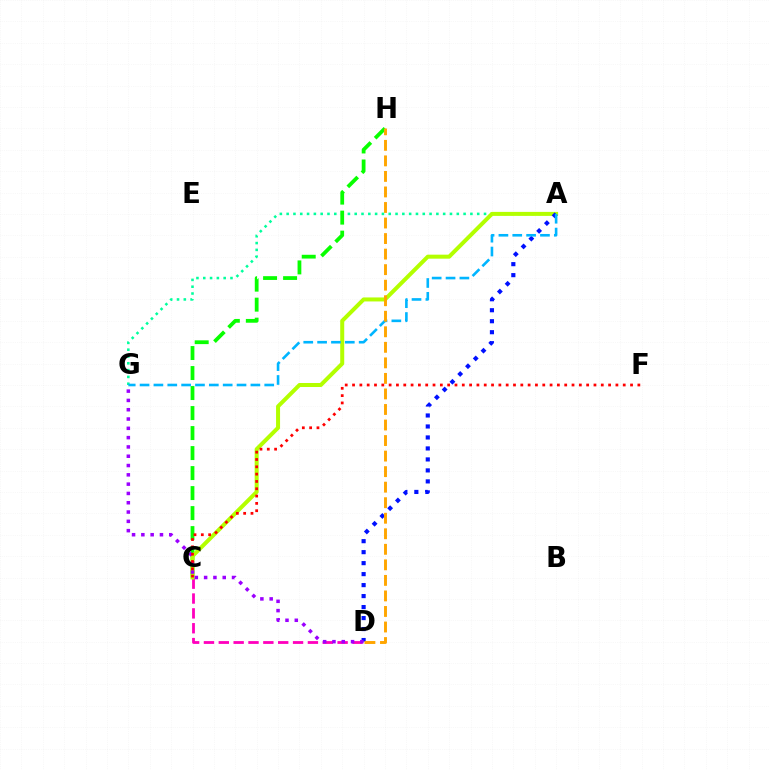{('A', 'G'): [{'color': '#00ff9d', 'line_style': 'dotted', 'thickness': 1.85}, {'color': '#00b5ff', 'line_style': 'dashed', 'thickness': 1.88}], ('C', 'D'): [{'color': '#ff00bd', 'line_style': 'dashed', 'thickness': 2.02}], ('C', 'H'): [{'color': '#08ff00', 'line_style': 'dashed', 'thickness': 2.72}], ('A', 'C'): [{'color': '#b3ff00', 'line_style': 'solid', 'thickness': 2.88}], ('A', 'D'): [{'color': '#0010ff', 'line_style': 'dotted', 'thickness': 2.98}], ('D', 'G'): [{'color': '#9b00ff', 'line_style': 'dotted', 'thickness': 2.53}], ('D', 'H'): [{'color': '#ffa500', 'line_style': 'dashed', 'thickness': 2.11}], ('C', 'F'): [{'color': '#ff0000', 'line_style': 'dotted', 'thickness': 1.99}]}